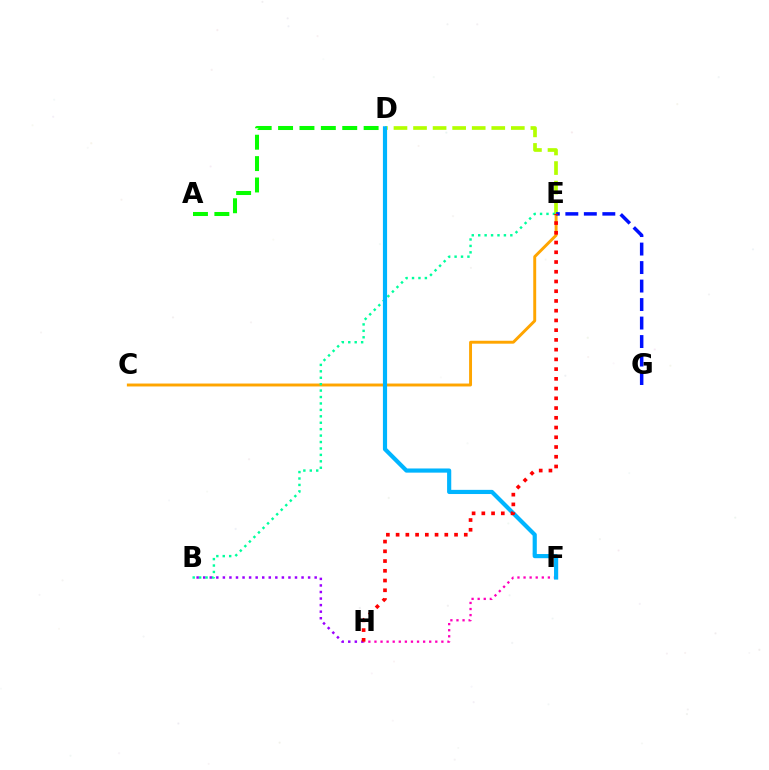{('B', 'H'): [{'color': '#9b00ff', 'line_style': 'dotted', 'thickness': 1.78}], ('C', 'E'): [{'color': '#ffa500', 'line_style': 'solid', 'thickness': 2.11}], ('D', 'E'): [{'color': '#b3ff00', 'line_style': 'dashed', 'thickness': 2.66}], ('B', 'E'): [{'color': '#00ff9d', 'line_style': 'dotted', 'thickness': 1.75}], ('F', 'H'): [{'color': '#ff00bd', 'line_style': 'dotted', 'thickness': 1.65}], ('A', 'D'): [{'color': '#08ff00', 'line_style': 'dashed', 'thickness': 2.91}], ('D', 'F'): [{'color': '#00b5ff', 'line_style': 'solid', 'thickness': 3.0}], ('E', 'G'): [{'color': '#0010ff', 'line_style': 'dashed', 'thickness': 2.51}], ('E', 'H'): [{'color': '#ff0000', 'line_style': 'dotted', 'thickness': 2.65}]}